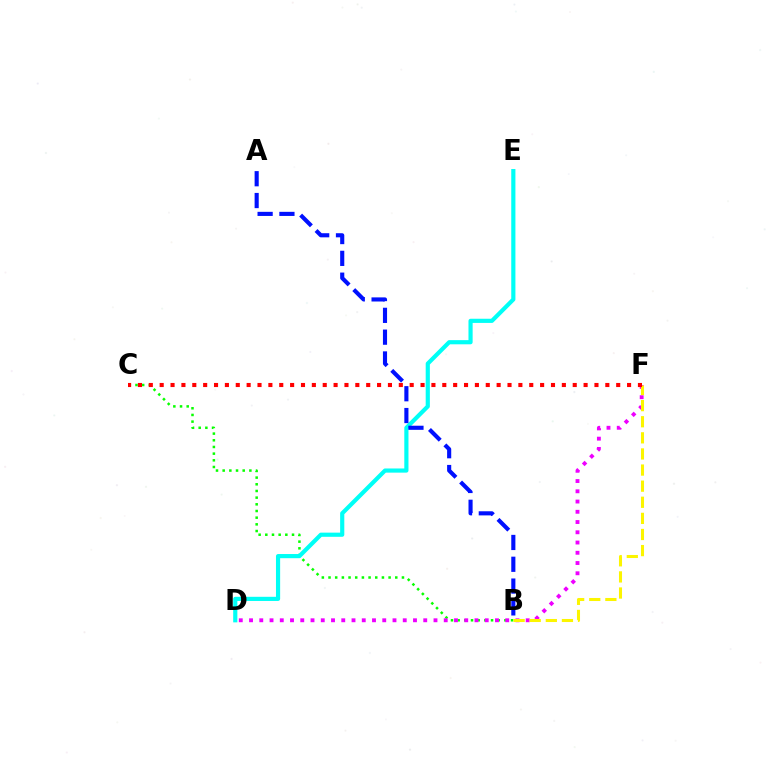{('B', 'C'): [{'color': '#08ff00', 'line_style': 'dotted', 'thickness': 1.81}], ('D', 'F'): [{'color': '#ee00ff', 'line_style': 'dotted', 'thickness': 2.78}], ('D', 'E'): [{'color': '#00fff6', 'line_style': 'solid', 'thickness': 3.0}], ('A', 'B'): [{'color': '#0010ff', 'line_style': 'dashed', 'thickness': 2.96}], ('B', 'F'): [{'color': '#fcf500', 'line_style': 'dashed', 'thickness': 2.19}], ('C', 'F'): [{'color': '#ff0000', 'line_style': 'dotted', 'thickness': 2.95}]}